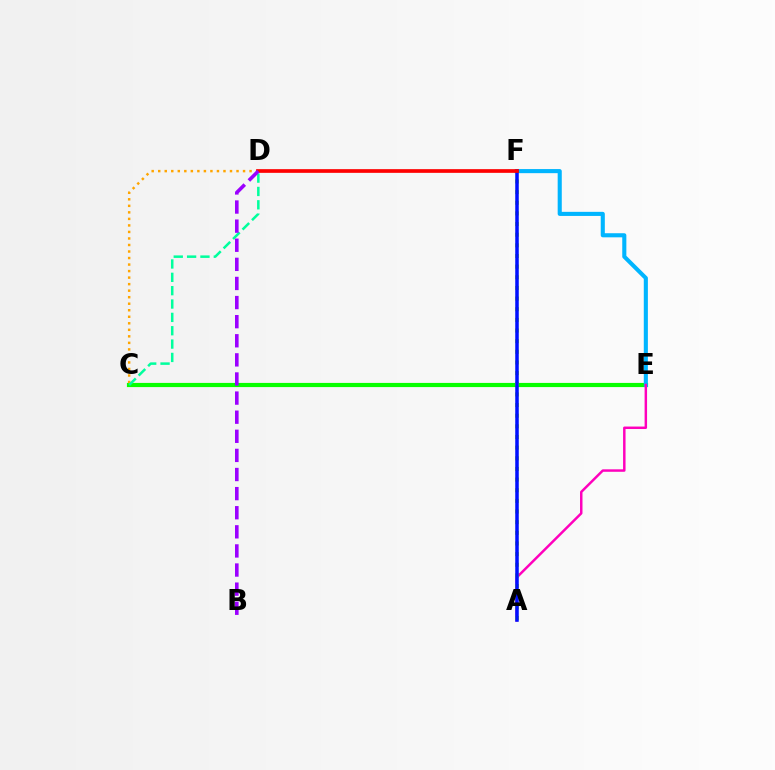{('C', 'E'): [{'color': '#08ff00', 'line_style': 'solid', 'thickness': 3.0}], ('E', 'F'): [{'color': '#00b5ff', 'line_style': 'solid', 'thickness': 2.95}], ('A', 'E'): [{'color': '#ff00bd', 'line_style': 'solid', 'thickness': 1.78}], ('C', 'D'): [{'color': '#ffa500', 'line_style': 'dotted', 'thickness': 1.77}, {'color': '#00ff9d', 'line_style': 'dashed', 'thickness': 1.81}], ('A', 'F'): [{'color': '#b3ff00', 'line_style': 'dotted', 'thickness': 2.89}, {'color': '#0010ff', 'line_style': 'solid', 'thickness': 2.53}], ('D', 'F'): [{'color': '#ff0000', 'line_style': 'solid', 'thickness': 2.65}], ('B', 'D'): [{'color': '#9b00ff', 'line_style': 'dashed', 'thickness': 2.6}]}